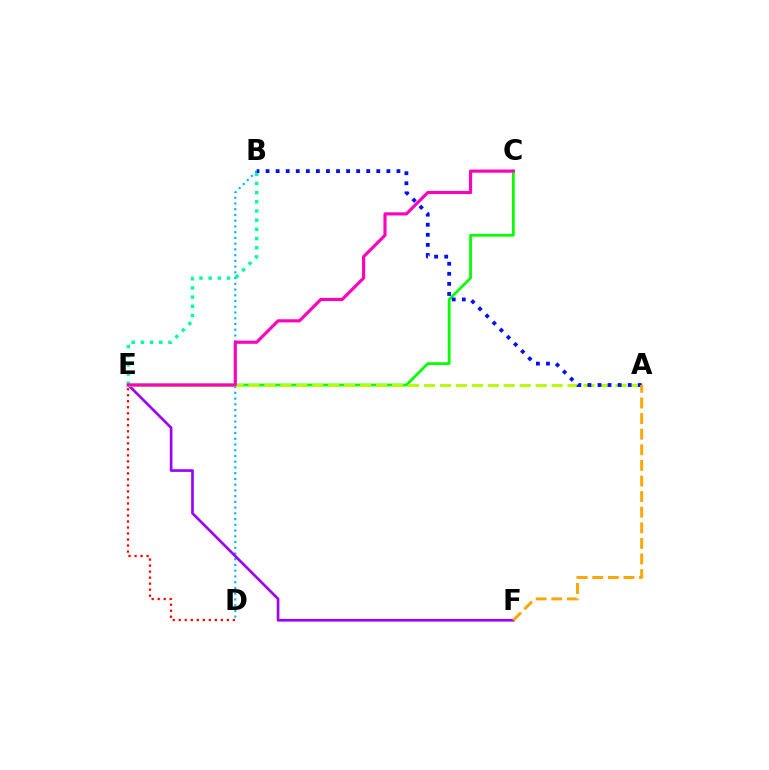{('B', 'D'): [{'color': '#00b5ff', 'line_style': 'dotted', 'thickness': 1.56}], ('E', 'F'): [{'color': '#9b00ff', 'line_style': 'solid', 'thickness': 1.92}], ('C', 'E'): [{'color': '#08ff00', 'line_style': 'solid', 'thickness': 1.99}, {'color': '#ff00bd', 'line_style': 'solid', 'thickness': 2.26}], ('A', 'E'): [{'color': '#b3ff00', 'line_style': 'dashed', 'thickness': 2.17}], ('B', 'E'): [{'color': '#00ff9d', 'line_style': 'dotted', 'thickness': 2.5}], ('D', 'E'): [{'color': '#ff0000', 'line_style': 'dotted', 'thickness': 1.63}], ('A', 'B'): [{'color': '#0010ff', 'line_style': 'dotted', 'thickness': 2.74}], ('A', 'F'): [{'color': '#ffa500', 'line_style': 'dashed', 'thickness': 2.12}]}